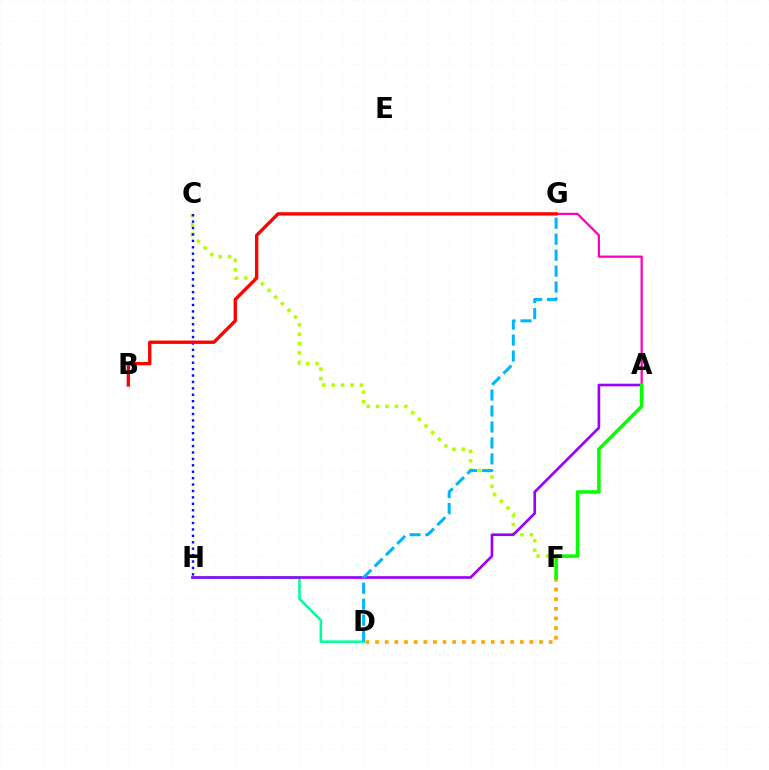{('C', 'F'): [{'color': '#b3ff00', 'line_style': 'dotted', 'thickness': 2.55}], ('C', 'H'): [{'color': '#0010ff', 'line_style': 'dotted', 'thickness': 1.74}], ('D', 'H'): [{'color': '#00ff9d', 'line_style': 'solid', 'thickness': 1.83}], ('D', 'F'): [{'color': '#ffa500', 'line_style': 'dotted', 'thickness': 2.62}], ('A', 'H'): [{'color': '#9b00ff', 'line_style': 'solid', 'thickness': 1.91}], ('A', 'G'): [{'color': '#ff00bd', 'line_style': 'solid', 'thickness': 1.63}], ('D', 'G'): [{'color': '#00b5ff', 'line_style': 'dashed', 'thickness': 2.17}], ('B', 'G'): [{'color': '#ff0000', 'line_style': 'solid', 'thickness': 2.41}], ('A', 'F'): [{'color': '#08ff00', 'line_style': 'solid', 'thickness': 2.53}]}